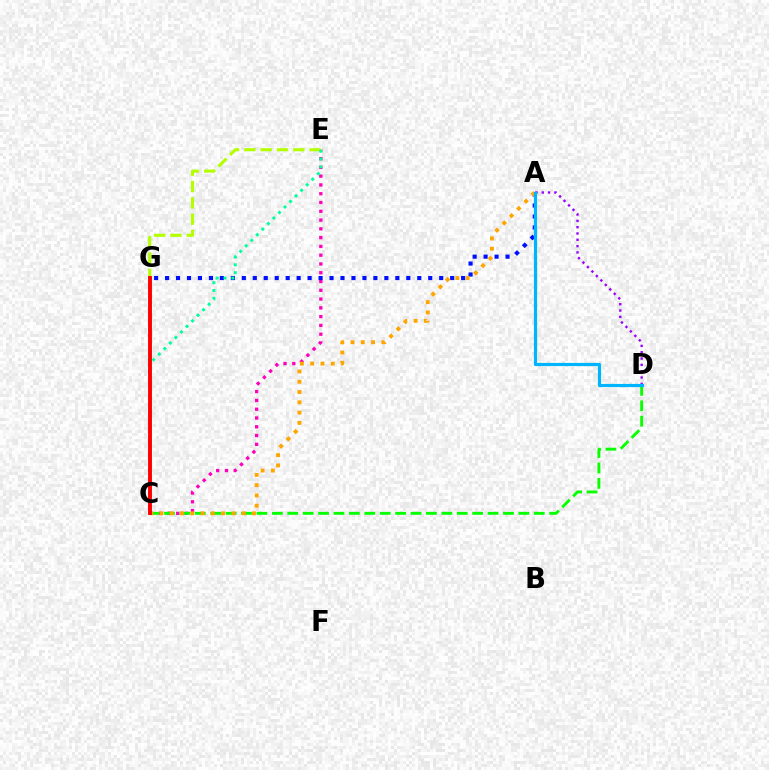{('C', 'E'): [{'color': '#ff00bd', 'line_style': 'dotted', 'thickness': 2.39}, {'color': '#00ff9d', 'line_style': 'dotted', 'thickness': 2.13}], ('A', 'D'): [{'color': '#9b00ff', 'line_style': 'dotted', 'thickness': 1.72}, {'color': '#00b5ff', 'line_style': 'solid', 'thickness': 2.3}], ('C', 'D'): [{'color': '#08ff00', 'line_style': 'dashed', 'thickness': 2.09}], ('A', 'G'): [{'color': '#0010ff', 'line_style': 'dotted', 'thickness': 2.98}], ('E', 'G'): [{'color': '#b3ff00', 'line_style': 'dashed', 'thickness': 2.22}], ('A', 'C'): [{'color': '#ffa500', 'line_style': 'dotted', 'thickness': 2.79}], ('C', 'G'): [{'color': '#ff0000', 'line_style': 'solid', 'thickness': 2.8}]}